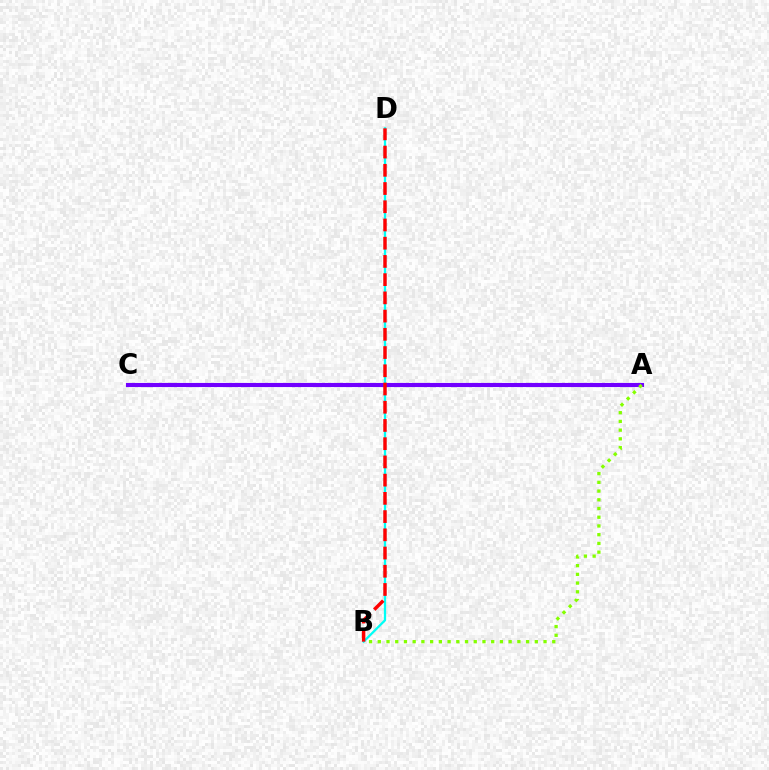{('A', 'C'): [{'color': '#7200ff', 'line_style': 'solid', 'thickness': 2.96}], ('B', 'D'): [{'color': '#00fff6', 'line_style': 'solid', 'thickness': 1.64}, {'color': '#ff0000', 'line_style': 'dashed', 'thickness': 2.48}], ('A', 'B'): [{'color': '#84ff00', 'line_style': 'dotted', 'thickness': 2.37}]}